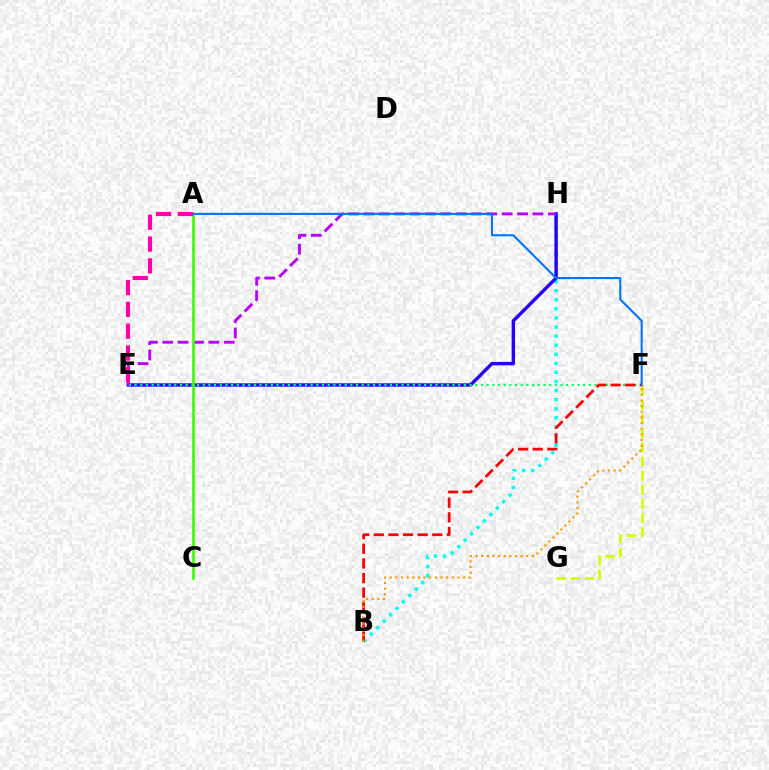{('B', 'H'): [{'color': '#00fff6', 'line_style': 'dotted', 'thickness': 2.47}], ('E', 'H'): [{'color': '#2500ff', 'line_style': 'solid', 'thickness': 2.44}, {'color': '#b900ff', 'line_style': 'dashed', 'thickness': 2.09}], ('F', 'G'): [{'color': '#d1ff00', 'line_style': 'dashed', 'thickness': 1.92}], ('E', 'F'): [{'color': '#00ff5c', 'line_style': 'dotted', 'thickness': 1.54}], ('B', 'F'): [{'color': '#ff0000', 'line_style': 'dashed', 'thickness': 1.99}, {'color': '#ff9400', 'line_style': 'dotted', 'thickness': 1.53}], ('A', 'C'): [{'color': '#3dff00', 'line_style': 'solid', 'thickness': 1.92}], ('A', 'F'): [{'color': '#0074ff', 'line_style': 'solid', 'thickness': 1.51}], ('A', 'E'): [{'color': '#ff00ac', 'line_style': 'dashed', 'thickness': 2.96}]}